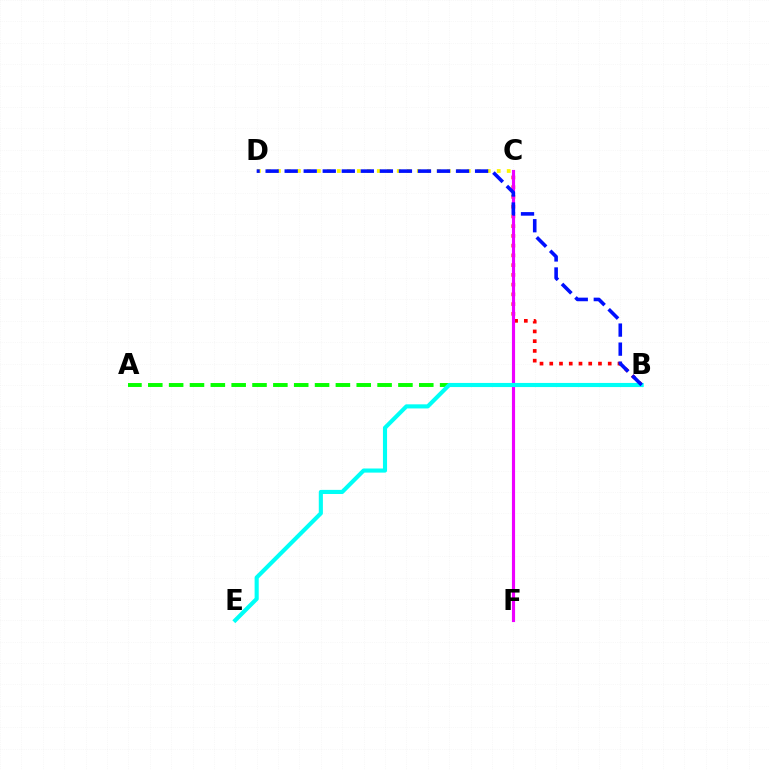{('A', 'B'): [{'color': '#08ff00', 'line_style': 'dashed', 'thickness': 2.83}], ('C', 'D'): [{'color': '#fcf500', 'line_style': 'dotted', 'thickness': 2.72}], ('B', 'C'): [{'color': '#ff0000', 'line_style': 'dotted', 'thickness': 2.65}], ('C', 'F'): [{'color': '#ee00ff', 'line_style': 'solid', 'thickness': 2.26}], ('B', 'E'): [{'color': '#00fff6', 'line_style': 'solid', 'thickness': 2.96}], ('B', 'D'): [{'color': '#0010ff', 'line_style': 'dashed', 'thickness': 2.59}]}